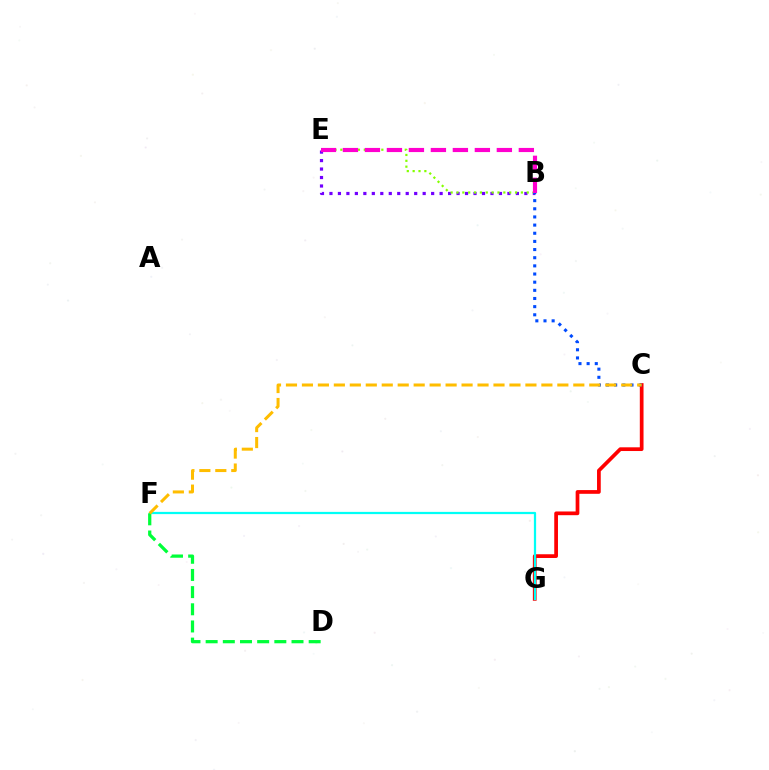{('B', 'E'): [{'color': '#7200ff', 'line_style': 'dotted', 'thickness': 2.3}, {'color': '#84ff00', 'line_style': 'dotted', 'thickness': 1.59}, {'color': '#ff00cf', 'line_style': 'dashed', 'thickness': 2.99}], ('C', 'G'): [{'color': '#ff0000', 'line_style': 'solid', 'thickness': 2.68}], ('F', 'G'): [{'color': '#00fff6', 'line_style': 'solid', 'thickness': 1.61}], ('B', 'C'): [{'color': '#004bff', 'line_style': 'dotted', 'thickness': 2.22}], ('D', 'F'): [{'color': '#00ff39', 'line_style': 'dashed', 'thickness': 2.33}], ('C', 'F'): [{'color': '#ffbd00', 'line_style': 'dashed', 'thickness': 2.17}]}